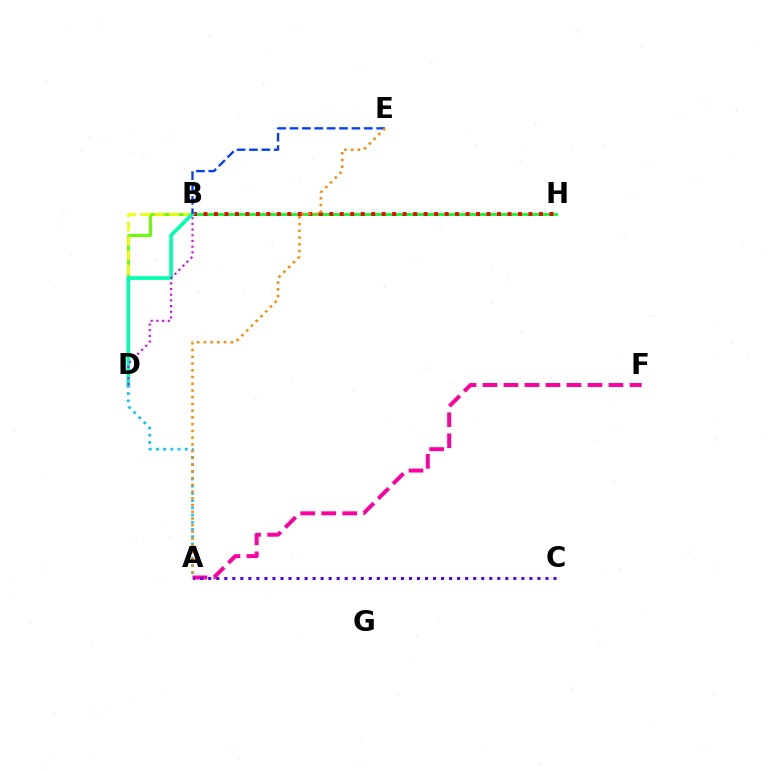{('A', 'F'): [{'color': '#ff00a0', 'line_style': 'dashed', 'thickness': 2.85}], ('B', 'H'): [{'color': '#00ff27', 'line_style': 'solid', 'thickness': 1.99}, {'color': '#ff0000', 'line_style': 'dotted', 'thickness': 2.85}], ('B', 'D'): [{'color': '#66ff00', 'line_style': 'solid', 'thickness': 2.12}, {'color': '#eeff00', 'line_style': 'dashed', 'thickness': 1.95}, {'color': '#00ffaf', 'line_style': 'solid', 'thickness': 2.65}, {'color': '#d600ff', 'line_style': 'dotted', 'thickness': 1.55}], ('A', 'D'): [{'color': '#00c7ff', 'line_style': 'dotted', 'thickness': 1.96}], ('B', 'E'): [{'color': '#003fff', 'line_style': 'dashed', 'thickness': 1.68}], ('A', 'C'): [{'color': '#4f00ff', 'line_style': 'dotted', 'thickness': 2.18}], ('A', 'E'): [{'color': '#ff8800', 'line_style': 'dotted', 'thickness': 1.83}]}